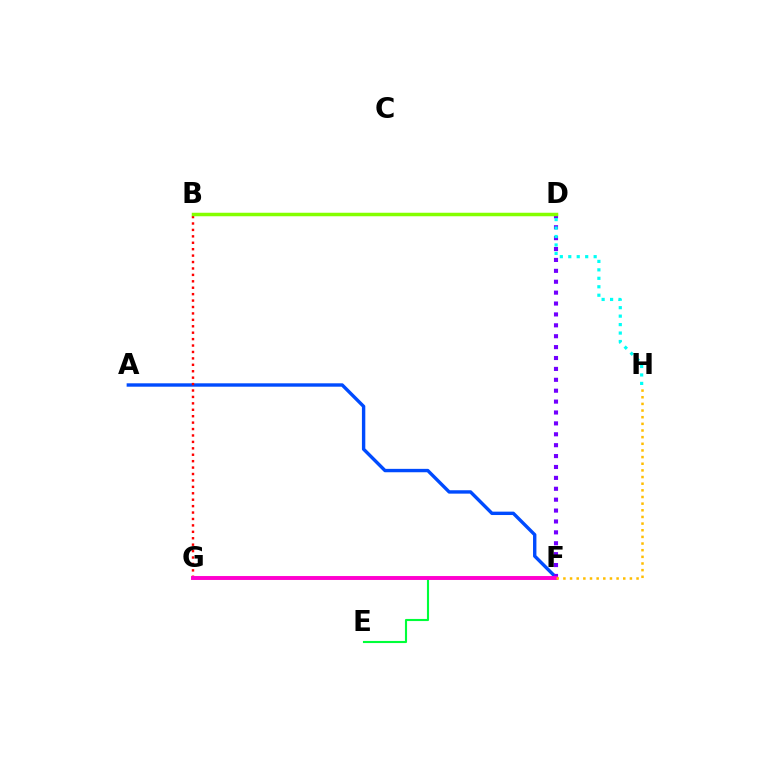{('A', 'F'): [{'color': '#004bff', 'line_style': 'solid', 'thickness': 2.44}], ('E', 'F'): [{'color': '#00ff39', 'line_style': 'solid', 'thickness': 1.52}], ('D', 'F'): [{'color': '#7200ff', 'line_style': 'dotted', 'thickness': 2.96}], ('B', 'G'): [{'color': '#ff0000', 'line_style': 'dotted', 'thickness': 1.75}], ('F', 'G'): [{'color': '#ff00cf', 'line_style': 'solid', 'thickness': 2.82}], ('B', 'D'): [{'color': '#84ff00', 'line_style': 'solid', 'thickness': 2.52}], ('F', 'H'): [{'color': '#ffbd00', 'line_style': 'dotted', 'thickness': 1.81}], ('D', 'H'): [{'color': '#00fff6', 'line_style': 'dotted', 'thickness': 2.3}]}